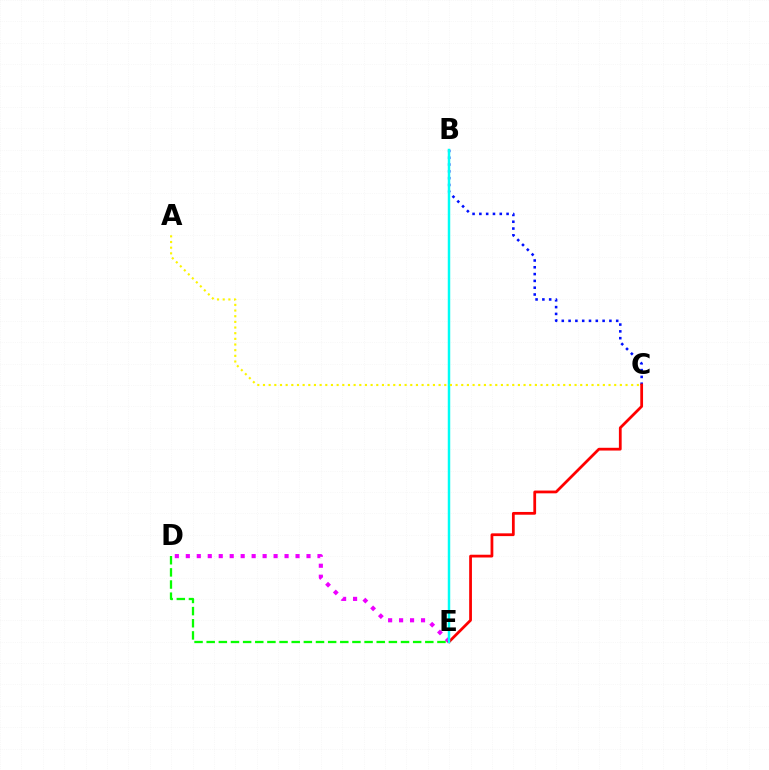{('D', 'E'): [{'color': '#ee00ff', 'line_style': 'dotted', 'thickness': 2.98}, {'color': '#08ff00', 'line_style': 'dashed', 'thickness': 1.65}], ('B', 'C'): [{'color': '#0010ff', 'line_style': 'dotted', 'thickness': 1.85}], ('C', 'E'): [{'color': '#ff0000', 'line_style': 'solid', 'thickness': 1.99}], ('B', 'E'): [{'color': '#00fff6', 'line_style': 'solid', 'thickness': 1.78}], ('A', 'C'): [{'color': '#fcf500', 'line_style': 'dotted', 'thickness': 1.54}]}